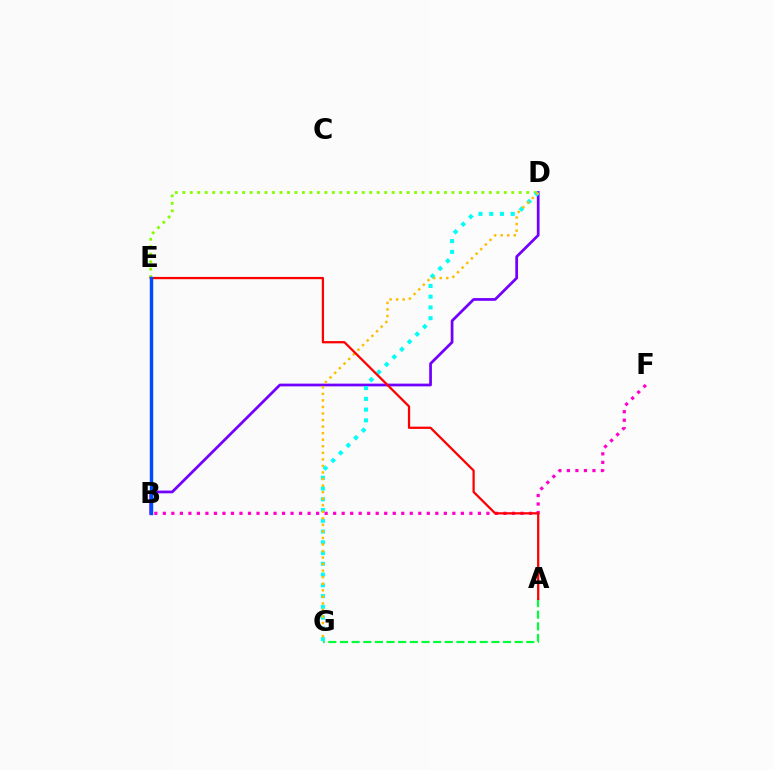{('B', 'D'): [{'color': '#7200ff', 'line_style': 'solid', 'thickness': 1.97}], ('B', 'F'): [{'color': '#ff00cf', 'line_style': 'dotted', 'thickness': 2.31}], ('A', 'G'): [{'color': '#00ff39', 'line_style': 'dashed', 'thickness': 1.58}], ('D', 'E'): [{'color': '#84ff00', 'line_style': 'dotted', 'thickness': 2.03}], ('D', 'G'): [{'color': '#00fff6', 'line_style': 'dotted', 'thickness': 2.92}, {'color': '#ffbd00', 'line_style': 'dotted', 'thickness': 1.78}], ('A', 'E'): [{'color': '#ff0000', 'line_style': 'solid', 'thickness': 1.62}], ('B', 'E'): [{'color': '#004bff', 'line_style': 'solid', 'thickness': 2.47}]}